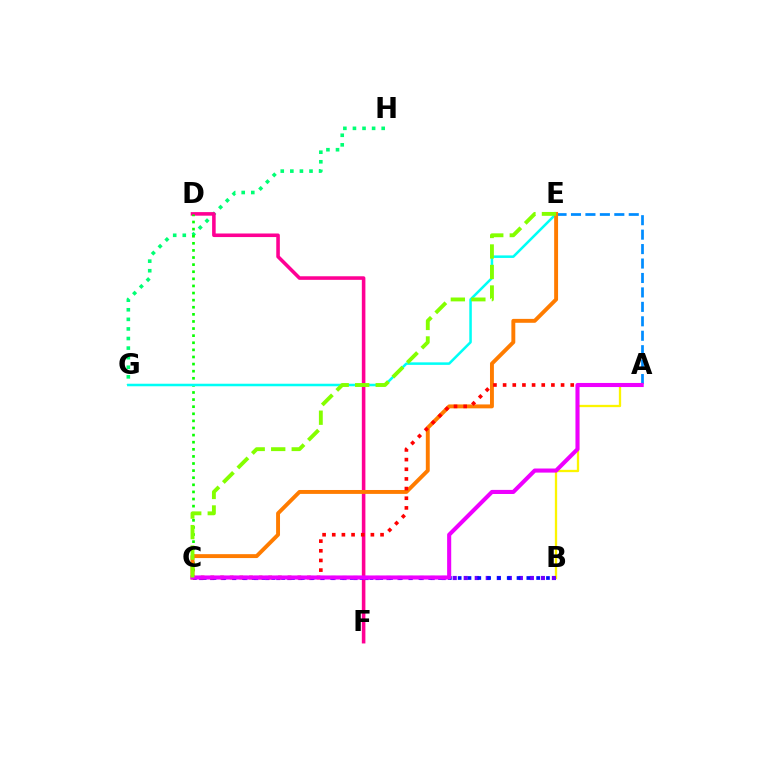{('G', 'H'): [{'color': '#00ff74', 'line_style': 'dotted', 'thickness': 2.6}], ('D', 'F'): [{'color': '#ff0094', 'line_style': 'solid', 'thickness': 2.57}], ('A', 'B'): [{'color': '#fcf500', 'line_style': 'solid', 'thickness': 1.65}], ('B', 'C'): [{'color': '#7200ff', 'line_style': 'dotted', 'thickness': 2.99}, {'color': '#0010ff', 'line_style': 'dotted', 'thickness': 2.66}], ('C', 'D'): [{'color': '#08ff00', 'line_style': 'dotted', 'thickness': 1.93}], ('E', 'G'): [{'color': '#00fff6', 'line_style': 'solid', 'thickness': 1.82}], ('A', 'E'): [{'color': '#008cff', 'line_style': 'dashed', 'thickness': 1.96}], ('C', 'E'): [{'color': '#ff7c00', 'line_style': 'solid', 'thickness': 2.82}, {'color': '#84ff00', 'line_style': 'dashed', 'thickness': 2.79}], ('A', 'C'): [{'color': '#ff0000', 'line_style': 'dotted', 'thickness': 2.62}, {'color': '#ee00ff', 'line_style': 'solid', 'thickness': 2.94}]}